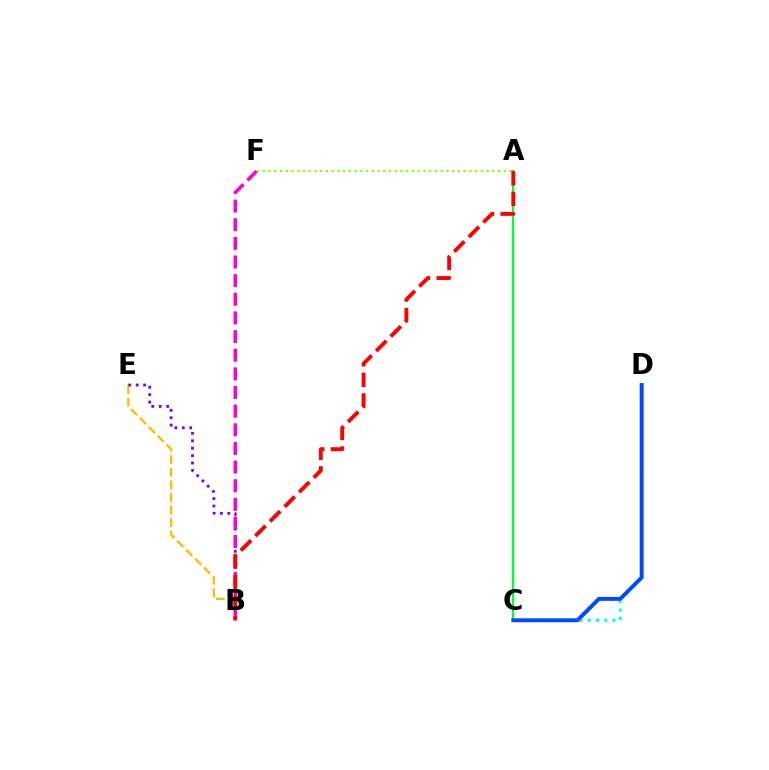{('B', 'E'): [{'color': '#ffbd00', 'line_style': 'dashed', 'thickness': 1.71}, {'color': '#7200ff', 'line_style': 'dotted', 'thickness': 2.01}], ('C', 'D'): [{'color': '#00fff6', 'line_style': 'dotted', 'thickness': 2.24}, {'color': '#004bff', 'line_style': 'solid', 'thickness': 2.83}], ('B', 'F'): [{'color': '#ff00cf', 'line_style': 'dashed', 'thickness': 2.53}], ('A', 'C'): [{'color': '#00ff39', 'line_style': 'solid', 'thickness': 1.64}], ('A', 'F'): [{'color': '#84ff00', 'line_style': 'dotted', 'thickness': 1.56}], ('A', 'B'): [{'color': '#ff0000', 'line_style': 'dashed', 'thickness': 2.8}]}